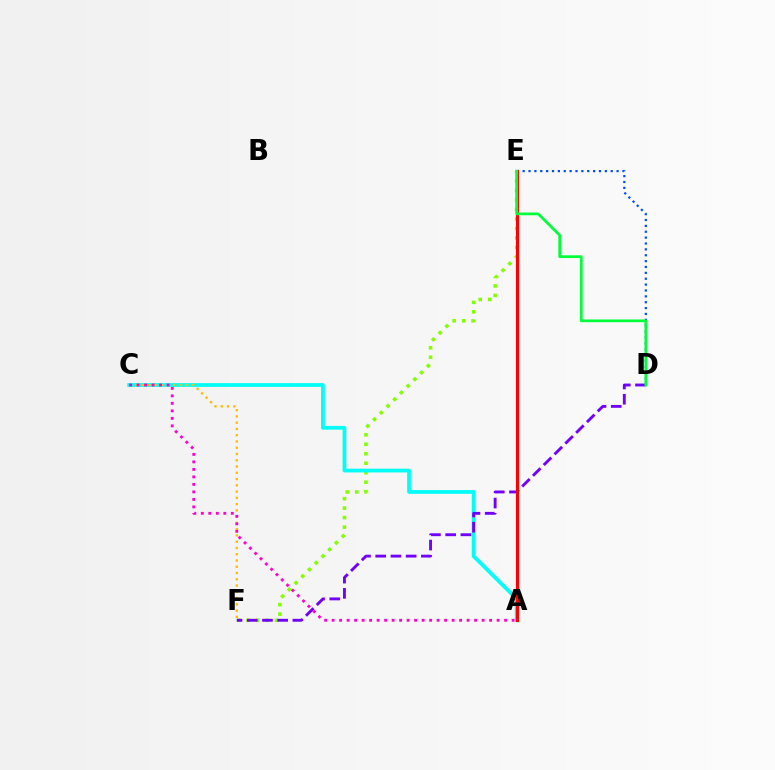{('E', 'F'): [{'color': '#84ff00', 'line_style': 'dotted', 'thickness': 2.58}], ('A', 'C'): [{'color': '#00fff6', 'line_style': 'solid', 'thickness': 2.71}, {'color': '#ff00cf', 'line_style': 'dotted', 'thickness': 2.04}], ('D', 'F'): [{'color': '#7200ff', 'line_style': 'dashed', 'thickness': 2.07}], ('C', 'F'): [{'color': '#ffbd00', 'line_style': 'dotted', 'thickness': 1.7}], ('D', 'E'): [{'color': '#004bff', 'line_style': 'dotted', 'thickness': 1.6}, {'color': '#00ff39', 'line_style': 'solid', 'thickness': 1.96}], ('A', 'E'): [{'color': '#ff0000', 'line_style': 'solid', 'thickness': 2.24}]}